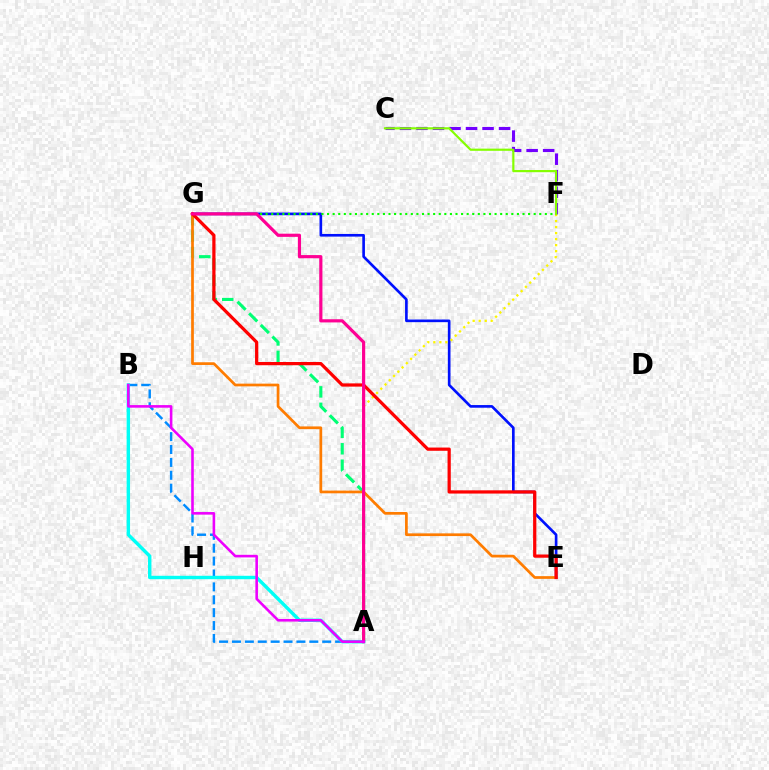{('A', 'B'): [{'color': '#008cff', 'line_style': 'dashed', 'thickness': 1.75}, {'color': '#00fff6', 'line_style': 'solid', 'thickness': 2.46}, {'color': '#ee00ff', 'line_style': 'solid', 'thickness': 1.86}], ('A', 'G'): [{'color': '#00ff74', 'line_style': 'dashed', 'thickness': 2.23}, {'color': '#ff0094', 'line_style': 'solid', 'thickness': 2.29}], ('E', 'G'): [{'color': '#0010ff', 'line_style': 'solid', 'thickness': 1.91}, {'color': '#ff7c00', 'line_style': 'solid', 'thickness': 1.96}, {'color': '#ff0000', 'line_style': 'solid', 'thickness': 2.33}], ('C', 'F'): [{'color': '#7200ff', 'line_style': 'dashed', 'thickness': 2.24}, {'color': '#84ff00', 'line_style': 'solid', 'thickness': 1.57}], ('A', 'F'): [{'color': '#fcf500', 'line_style': 'dotted', 'thickness': 1.64}], ('F', 'G'): [{'color': '#08ff00', 'line_style': 'dotted', 'thickness': 1.52}]}